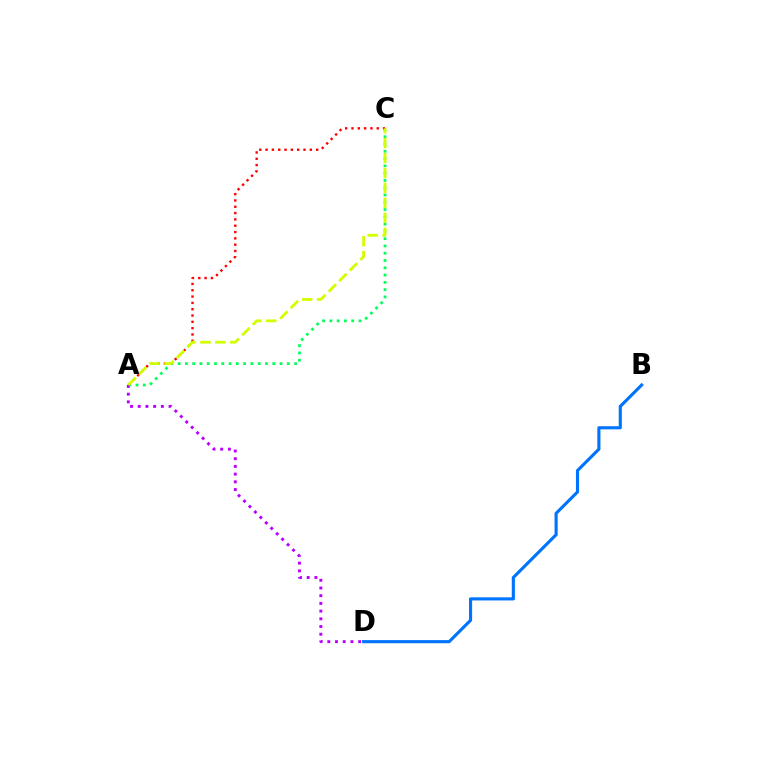{('A', 'C'): [{'color': '#00ff5c', 'line_style': 'dotted', 'thickness': 1.98}, {'color': '#ff0000', 'line_style': 'dotted', 'thickness': 1.72}, {'color': '#d1ff00', 'line_style': 'dashed', 'thickness': 2.03}], ('B', 'D'): [{'color': '#0074ff', 'line_style': 'solid', 'thickness': 2.25}], ('A', 'D'): [{'color': '#b900ff', 'line_style': 'dotted', 'thickness': 2.09}]}